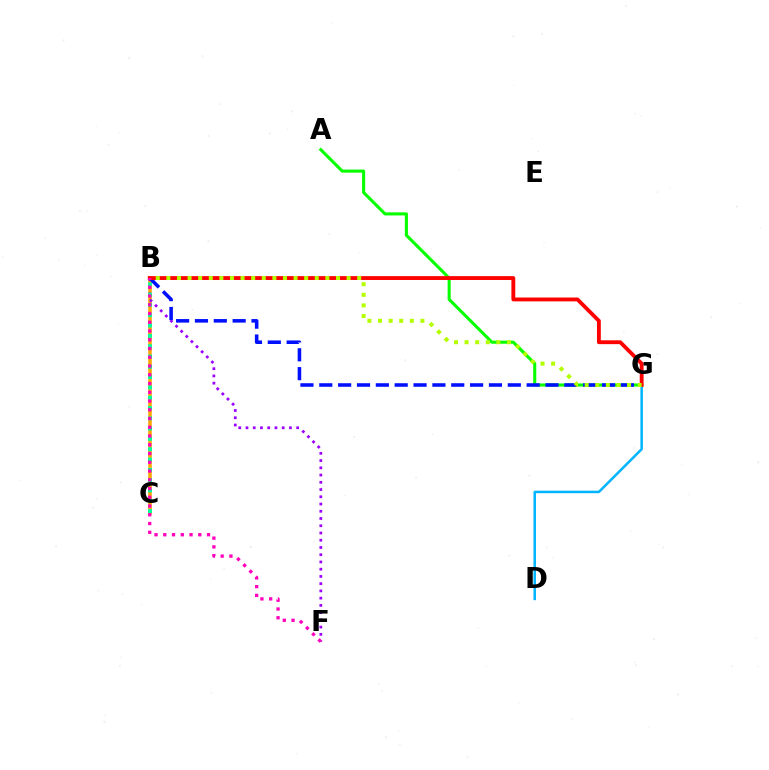{('B', 'C'): [{'color': '#ffa500', 'line_style': 'solid', 'thickness': 2.55}, {'color': '#00ff9d', 'line_style': 'dotted', 'thickness': 2.8}], ('D', 'G'): [{'color': '#00b5ff', 'line_style': 'solid', 'thickness': 1.81}], ('B', 'F'): [{'color': '#9b00ff', 'line_style': 'dotted', 'thickness': 1.97}, {'color': '#ff00bd', 'line_style': 'dotted', 'thickness': 2.38}], ('A', 'G'): [{'color': '#08ff00', 'line_style': 'solid', 'thickness': 2.22}], ('B', 'G'): [{'color': '#0010ff', 'line_style': 'dashed', 'thickness': 2.56}, {'color': '#ff0000', 'line_style': 'solid', 'thickness': 2.77}, {'color': '#b3ff00', 'line_style': 'dotted', 'thickness': 2.88}]}